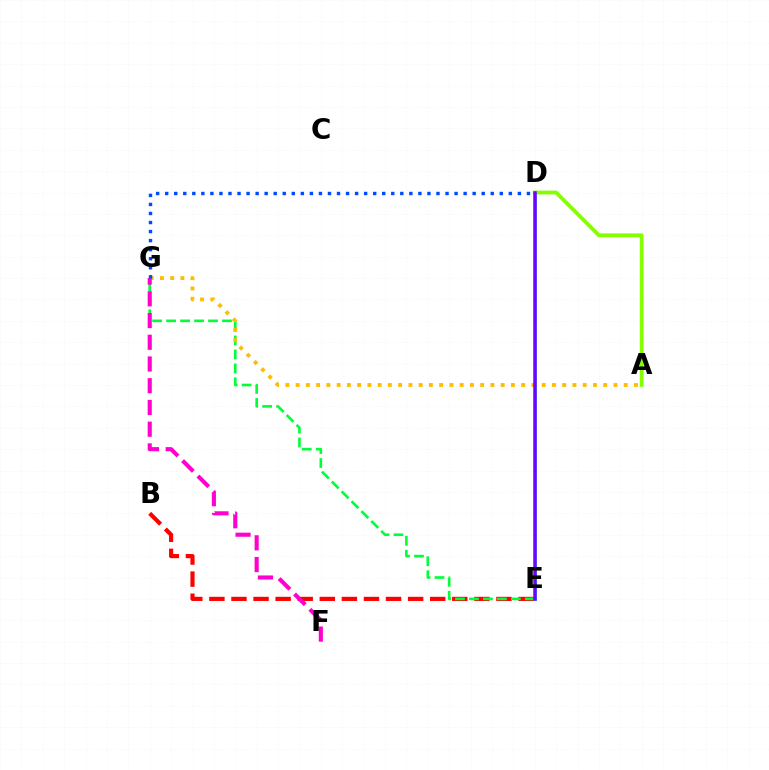{('B', 'E'): [{'color': '#ff0000', 'line_style': 'dashed', 'thickness': 3.0}], ('D', 'E'): [{'color': '#00fff6', 'line_style': 'solid', 'thickness': 1.99}, {'color': '#7200ff', 'line_style': 'solid', 'thickness': 2.53}], ('E', 'G'): [{'color': '#00ff39', 'line_style': 'dashed', 'thickness': 1.9}], ('A', 'D'): [{'color': '#84ff00', 'line_style': 'solid', 'thickness': 2.72}], ('A', 'G'): [{'color': '#ffbd00', 'line_style': 'dotted', 'thickness': 2.79}], ('F', 'G'): [{'color': '#ff00cf', 'line_style': 'dashed', 'thickness': 2.95}], ('D', 'G'): [{'color': '#004bff', 'line_style': 'dotted', 'thickness': 2.46}]}